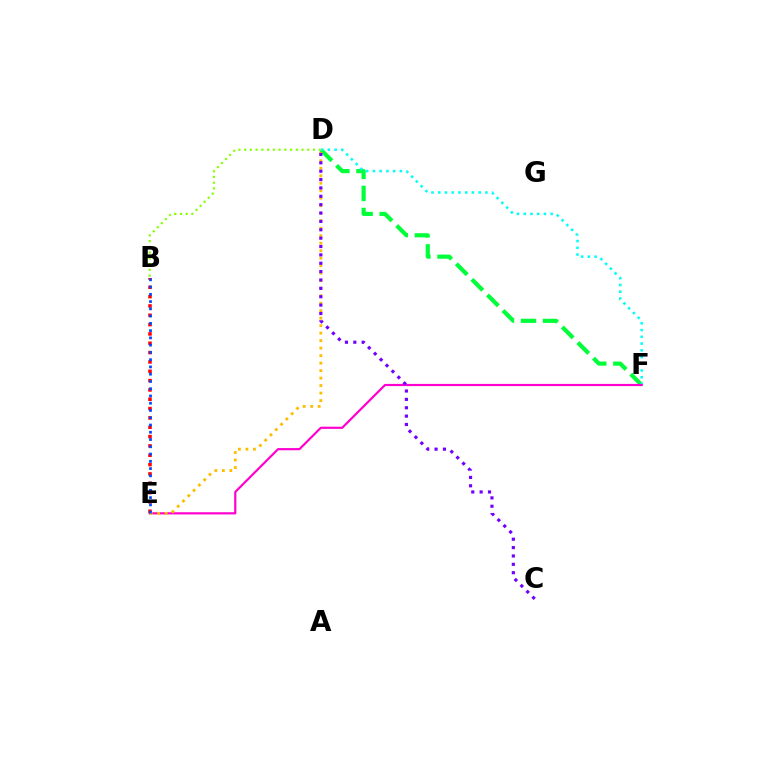{('D', 'F'): [{'color': '#00ff39', 'line_style': 'dashed', 'thickness': 2.99}, {'color': '#00fff6', 'line_style': 'dotted', 'thickness': 1.83}], ('E', 'F'): [{'color': '#ff00cf', 'line_style': 'solid', 'thickness': 1.57}], ('B', 'E'): [{'color': '#ff0000', 'line_style': 'dotted', 'thickness': 2.54}, {'color': '#004bff', 'line_style': 'dotted', 'thickness': 1.97}], ('D', 'E'): [{'color': '#ffbd00', 'line_style': 'dotted', 'thickness': 2.04}], ('B', 'D'): [{'color': '#84ff00', 'line_style': 'dotted', 'thickness': 1.56}], ('C', 'D'): [{'color': '#7200ff', 'line_style': 'dotted', 'thickness': 2.27}]}